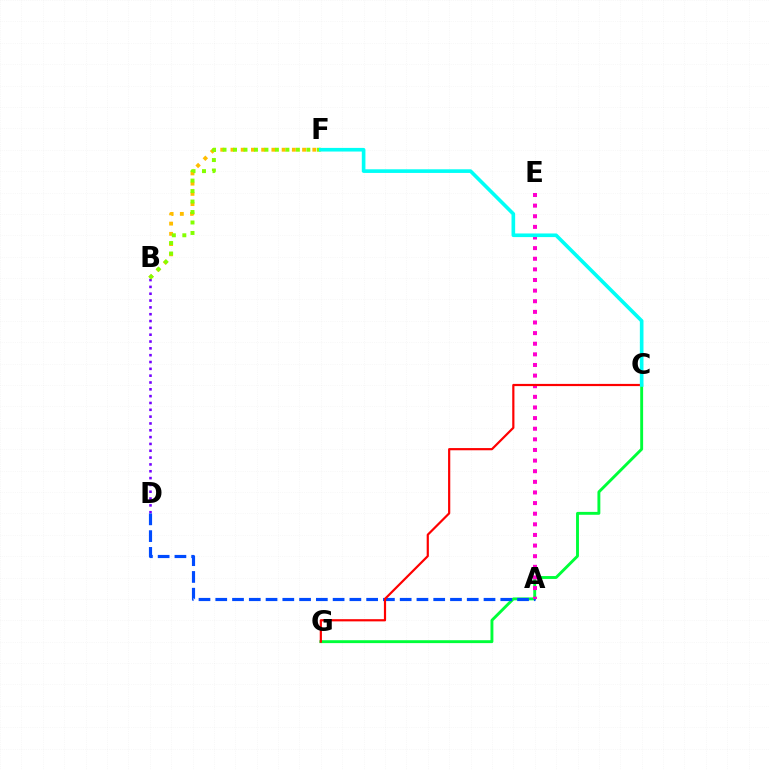{('C', 'G'): [{'color': '#00ff39', 'line_style': 'solid', 'thickness': 2.08}, {'color': '#ff0000', 'line_style': 'solid', 'thickness': 1.58}], ('B', 'D'): [{'color': '#7200ff', 'line_style': 'dotted', 'thickness': 1.85}], ('A', 'D'): [{'color': '#004bff', 'line_style': 'dashed', 'thickness': 2.28}], ('B', 'F'): [{'color': '#ffbd00', 'line_style': 'dotted', 'thickness': 2.78}, {'color': '#84ff00', 'line_style': 'dotted', 'thickness': 2.85}], ('A', 'E'): [{'color': '#ff00cf', 'line_style': 'dotted', 'thickness': 2.89}], ('C', 'F'): [{'color': '#00fff6', 'line_style': 'solid', 'thickness': 2.62}]}